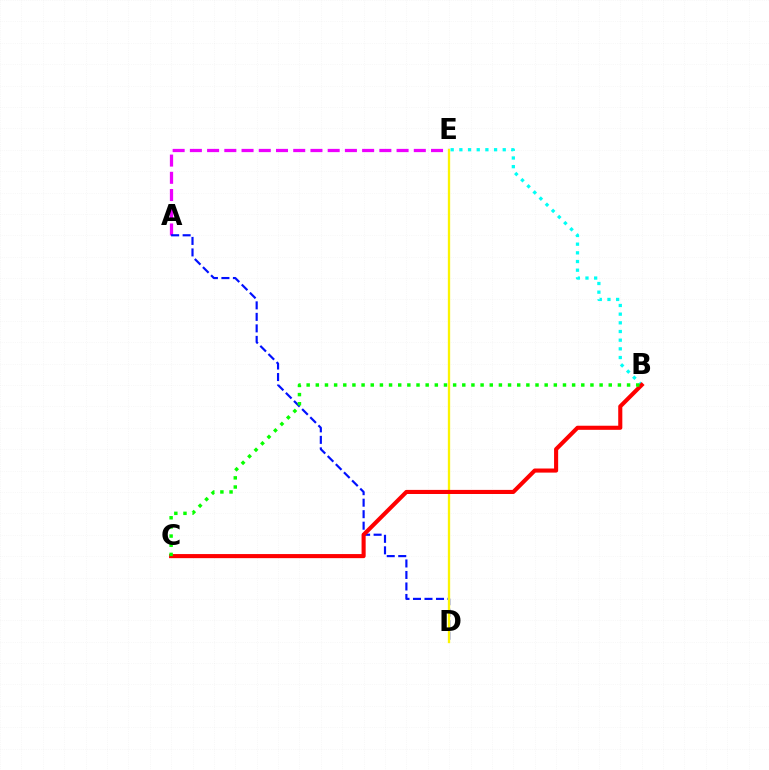{('A', 'E'): [{'color': '#ee00ff', 'line_style': 'dashed', 'thickness': 2.34}], ('A', 'D'): [{'color': '#0010ff', 'line_style': 'dashed', 'thickness': 1.56}], ('D', 'E'): [{'color': '#fcf500', 'line_style': 'solid', 'thickness': 1.67}], ('B', 'E'): [{'color': '#00fff6', 'line_style': 'dotted', 'thickness': 2.36}], ('B', 'C'): [{'color': '#ff0000', 'line_style': 'solid', 'thickness': 2.95}, {'color': '#08ff00', 'line_style': 'dotted', 'thickness': 2.49}]}